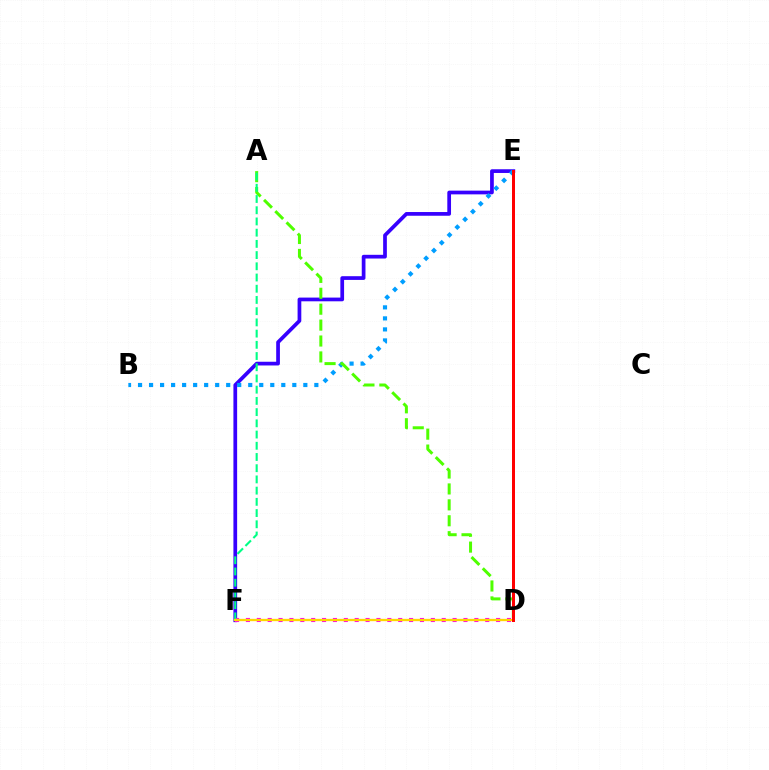{('E', 'F'): [{'color': '#3700ff', 'line_style': 'solid', 'thickness': 2.68}], ('D', 'F'): [{'color': '#ff00ed', 'line_style': 'dotted', 'thickness': 2.96}, {'color': '#ffd500', 'line_style': 'solid', 'thickness': 1.67}], ('B', 'E'): [{'color': '#009eff', 'line_style': 'dotted', 'thickness': 2.99}], ('A', 'D'): [{'color': '#4fff00', 'line_style': 'dashed', 'thickness': 2.16}], ('A', 'F'): [{'color': '#00ff86', 'line_style': 'dashed', 'thickness': 1.52}], ('D', 'E'): [{'color': '#ff0000', 'line_style': 'solid', 'thickness': 2.16}]}